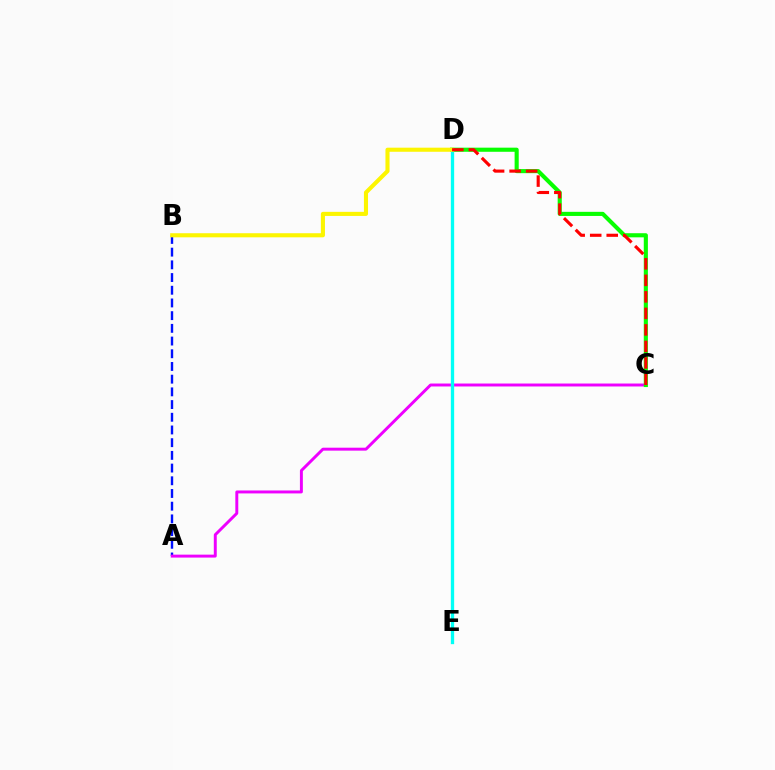{('A', 'B'): [{'color': '#0010ff', 'line_style': 'dashed', 'thickness': 1.73}], ('A', 'C'): [{'color': '#ee00ff', 'line_style': 'solid', 'thickness': 2.12}], ('C', 'D'): [{'color': '#08ff00', 'line_style': 'solid', 'thickness': 2.96}, {'color': '#ff0000', 'line_style': 'dashed', 'thickness': 2.24}], ('D', 'E'): [{'color': '#00fff6', 'line_style': 'solid', 'thickness': 2.38}], ('B', 'D'): [{'color': '#fcf500', 'line_style': 'solid', 'thickness': 2.95}]}